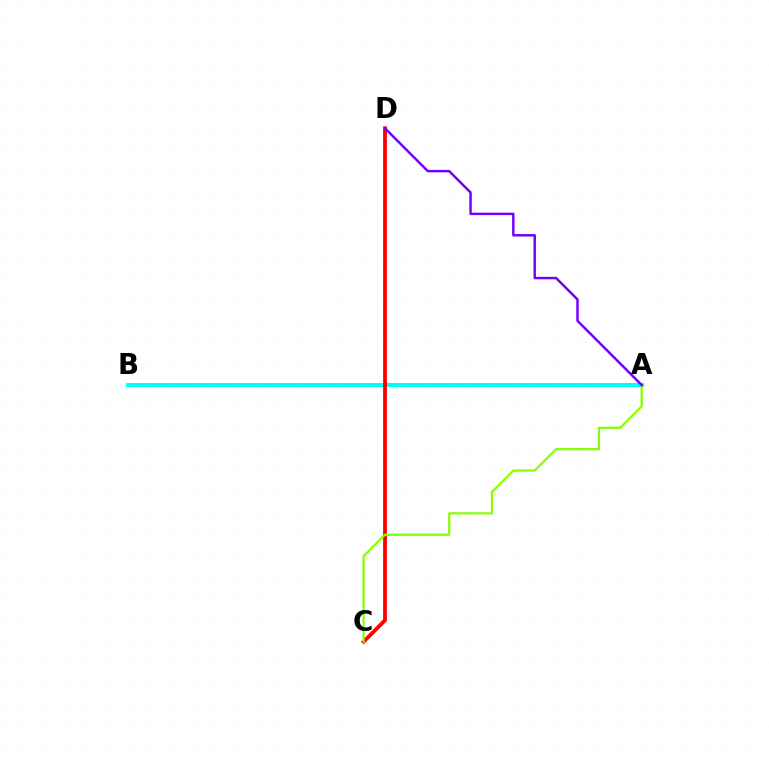{('A', 'B'): [{'color': '#00fff6', 'line_style': 'solid', 'thickness': 2.9}], ('C', 'D'): [{'color': '#ff0000', 'line_style': 'solid', 'thickness': 2.74}], ('A', 'C'): [{'color': '#84ff00', 'line_style': 'solid', 'thickness': 1.59}], ('A', 'D'): [{'color': '#7200ff', 'line_style': 'solid', 'thickness': 1.77}]}